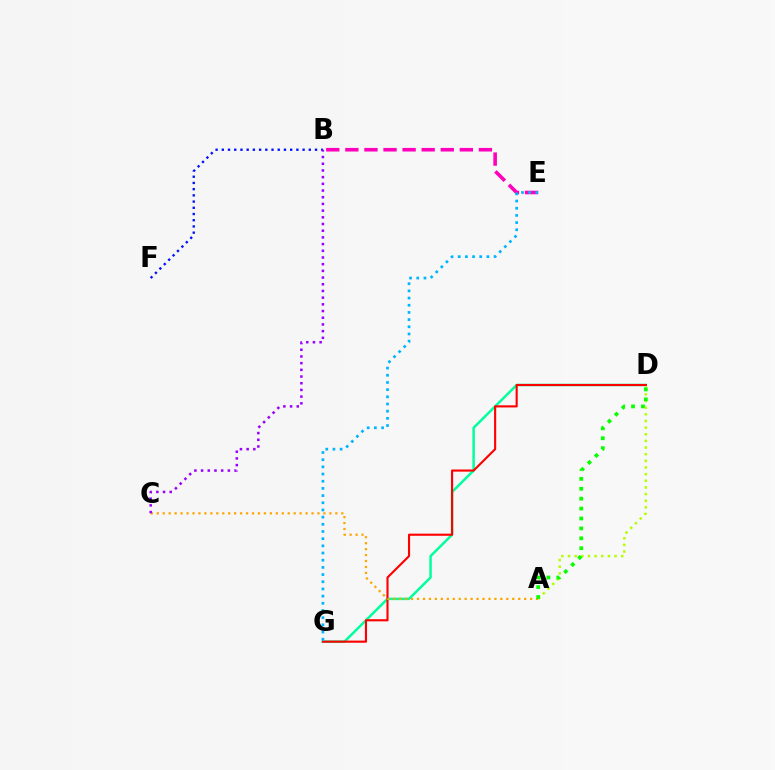{('D', 'G'): [{'color': '#00ff9d', 'line_style': 'solid', 'thickness': 1.8}, {'color': '#ff0000', 'line_style': 'solid', 'thickness': 1.53}], ('A', 'D'): [{'color': '#b3ff00', 'line_style': 'dotted', 'thickness': 1.81}, {'color': '#08ff00', 'line_style': 'dotted', 'thickness': 2.69}], ('B', 'E'): [{'color': '#ff00bd', 'line_style': 'dashed', 'thickness': 2.59}], ('A', 'C'): [{'color': '#ffa500', 'line_style': 'dotted', 'thickness': 1.62}], ('B', 'F'): [{'color': '#0010ff', 'line_style': 'dotted', 'thickness': 1.69}], ('E', 'G'): [{'color': '#00b5ff', 'line_style': 'dotted', 'thickness': 1.95}], ('B', 'C'): [{'color': '#9b00ff', 'line_style': 'dotted', 'thickness': 1.82}]}